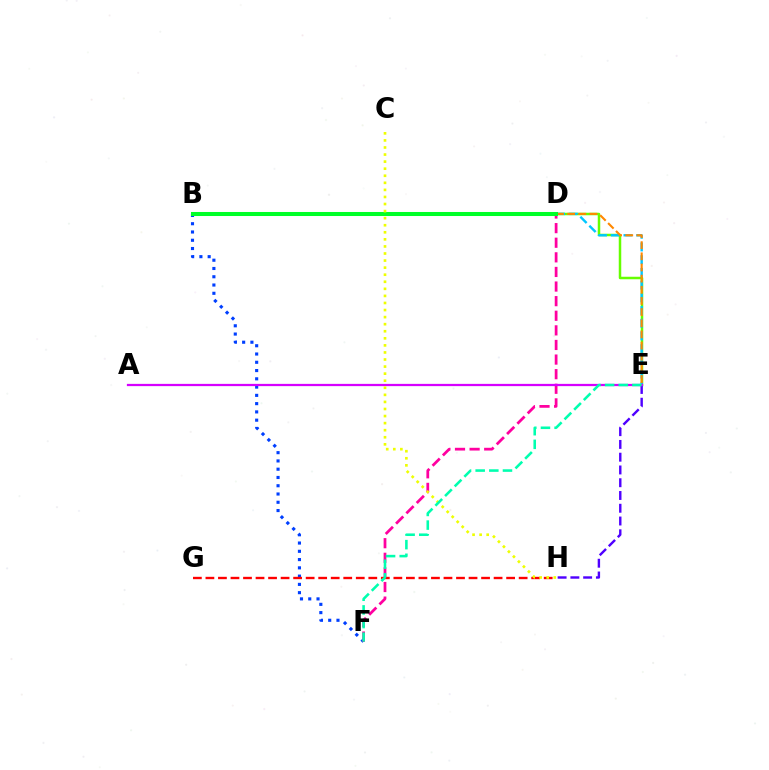{('D', 'E'): [{'color': '#66ff00', 'line_style': 'solid', 'thickness': 1.8}, {'color': '#00c7ff', 'line_style': 'dashed', 'thickness': 1.73}, {'color': '#ff8800', 'line_style': 'dashed', 'thickness': 1.52}], ('B', 'F'): [{'color': '#003fff', 'line_style': 'dotted', 'thickness': 2.25}], ('E', 'H'): [{'color': '#4f00ff', 'line_style': 'dashed', 'thickness': 1.73}], ('D', 'F'): [{'color': '#ff00a0', 'line_style': 'dashed', 'thickness': 1.98}], ('B', 'D'): [{'color': '#00ff27', 'line_style': 'solid', 'thickness': 2.91}], ('A', 'E'): [{'color': '#d600ff', 'line_style': 'solid', 'thickness': 1.62}], ('G', 'H'): [{'color': '#ff0000', 'line_style': 'dashed', 'thickness': 1.7}], ('C', 'H'): [{'color': '#eeff00', 'line_style': 'dotted', 'thickness': 1.92}], ('E', 'F'): [{'color': '#00ffaf', 'line_style': 'dashed', 'thickness': 1.85}]}